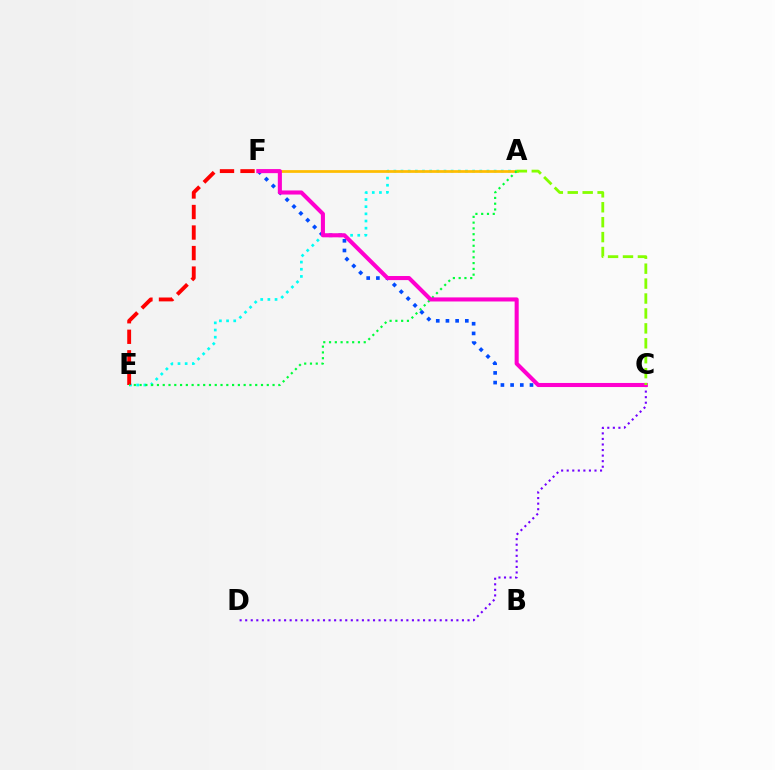{('C', 'F'): [{'color': '#004bff', 'line_style': 'dotted', 'thickness': 2.63}, {'color': '#ff00cf', 'line_style': 'solid', 'thickness': 2.93}], ('C', 'D'): [{'color': '#7200ff', 'line_style': 'dotted', 'thickness': 1.51}], ('A', 'E'): [{'color': '#00fff6', 'line_style': 'dotted', 'thickness': 1.95}, {'color': '#00ff39', 'line_style': 'dotted', 'thickness': 1.57}], ('A', 'F'): [{'color': '#ffbd00', 'line_style': 'solid', 'thickness': 1.96}], ('E', 'F'): [{'color': '#ff0000', 'line_style': 'dashed', 'thickness': 2.79}], ('A', 'C'): [{'color': '#84ff00', 'line_style': 'dashed', 'thickness': 2.03}]}